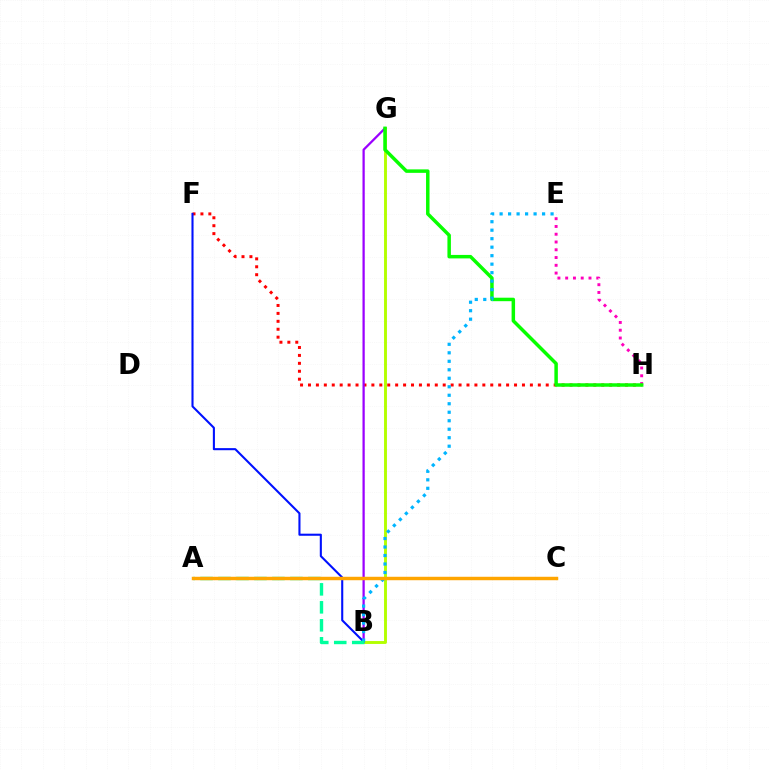{('E', 'H'): [{'color': '#ff00bd', 'line_style': 'dotted', 'thickness': 2.11}], ('F', 'H'): [{'color': '#ff0000', 'line_style': 'dotted', 'thickness': 2.15}], ('B', 'G'): [{'color': '#b3ff00', 'line_style': 'solid', 'thickness': 2.09}, {'color': '#9b00ff', 'line_style': 'solid', 'thickness': 1.62}], ('B', 'F'): [{'color': '#0010ff', 'line_style': 'solid', 'thickness': 1.5}], ('G', 'H'): [{'color': '#08ff00', 'line_style': 'solid', 'thickness': 2.51}], ('B', 'E'): [{'color': '#00b5ff', 'line_style': 'dotted', 'thickness': 2.31}], ('A', 'B'): [{'color': '#00ff9d', 'line_style': 'dashed', 'thickness': 2.44}], ('A', 'C'): [{'color': '#ffa500', 'line_style': 'solid', 'thickness': 2.48}]}